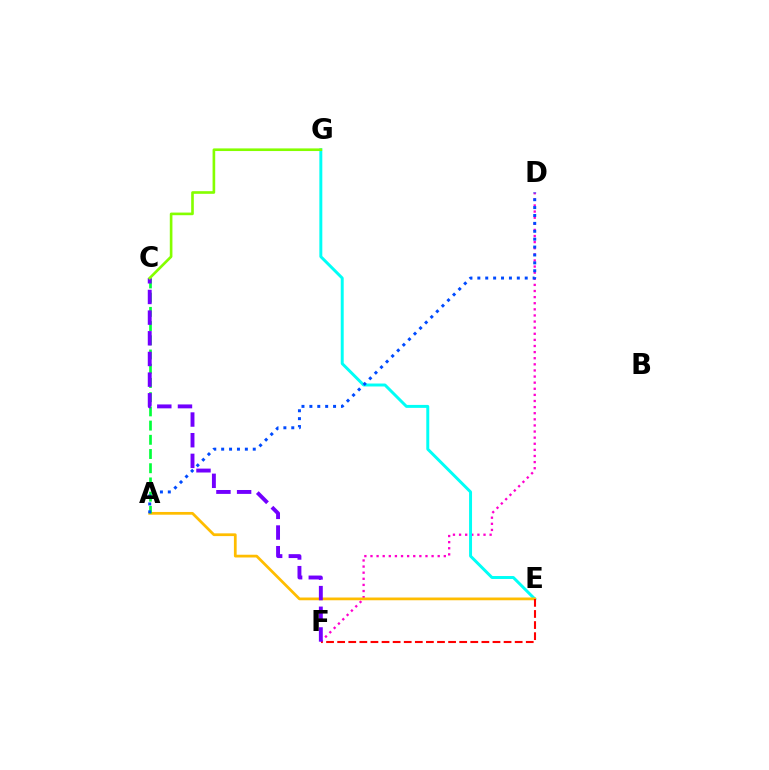{('D', 'F'): [{'color': '#ff00cf', 'line_style': 'dotted', 'thickness': 1.66}], ('E', 'G'): [{'color': '#00fff6', 'line_style': 'solid', 'thickness': 2.13}], ('A', 'E'): [{'color': '#ffbd00', 'line_style': 'solid', 'thickness': 1.98}], ('A', 'C'): [{'color': '#00ff39', 'line_style': 'dashed', 'thickness': 1.93}], ('E', 'F'): [{'color': '#ff0000', 'line_style': 'dashed', 'thickness': 1.51}], ('C', 'F'): [{'color': '#7200ff', 'line_style': 'dashed', 'thickness': 2.81}], ('C', 'G'): [{'color': '#84ff00', 'line_style': 'solid', 'thickness': 1.9}], ('A', 'D'): [{'color': '#004bff', 'line_style': 'dotted', 'thickness': 2.15}]}